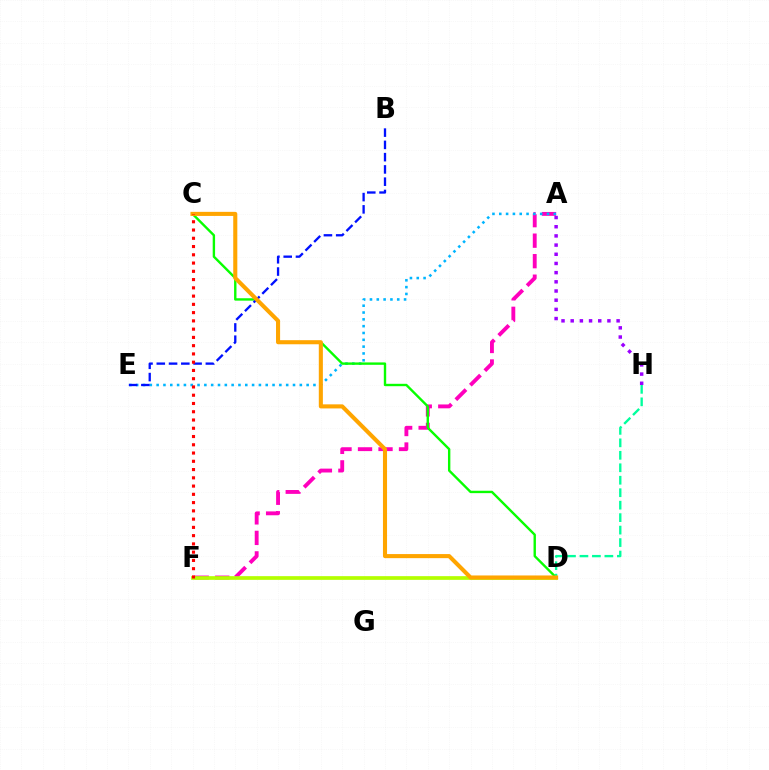{('A', 'F'): [{'color': '#ff00bd', 'line_style': 'dashed', 'thickness': 2.79}], ('A', 'E'): [{'color': '#00b5ff', 'line_style': 'dotted', 'thickness': 1.85}], ('D', 'F'): [{'color': '#b3ff00', 'line_style': 'solid', 'thickness': 2.67}], ('A', 'H'): [{'color': '#9b00ff', 'line_style': 'dotted', 'thickness': 2.49}], ('C', 'D'): [{'color': '#08ff00', 'line_style': 'solid', 'thickness': 1.72}, {'color': '#ffa500', 'line_style': 'solid', 'thickness': 2.94}], ('D', 'H'): [{'color': '#00ff9d', 'line_style': 'dashed', 'thickness': 1.69}], ('B', 'E'): [{'color': '#0010ff', 'line_style': 'dashed', 'thickness': 1.67}], ('C', 'F'): [{'color': '#ff0000', 'line_style': 'dotted', 'thickness': 2.24}]}